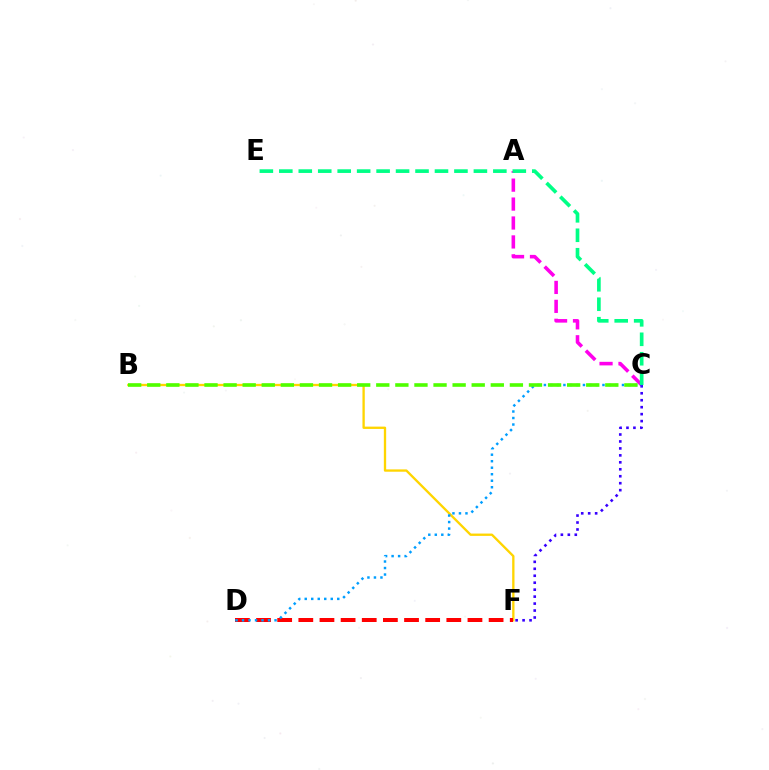{('A', 'C'): [{'color': '#ff00ed', 'line_style': 'dashed', 'thickness': 2.57}], ('B', 'F'): [{'color': '#ffd500', 'line_style': 'solid', 'thickness': 1.67}], ('D', 'F'): [{'color': '#ff0000', 'line_style': 'dashed', 'thickness': 2.87}], ('C', 'F'): [{'color': '#3700ff', 'line_style': 'dotted', 'thickness': 1.89}], ('C', 'E'): [{'color': '#00ff86', 'line_style': 'dashed', 'thickness': 2.64}], ('C', 'D'): [{'color': '#009eff', 'line_style': 'dotted', 'thickness': 1.77}], ('B', 'C'): [{'color': '#4fff00', 'line_style': 'dashed', 'thickness': 2.59}]}